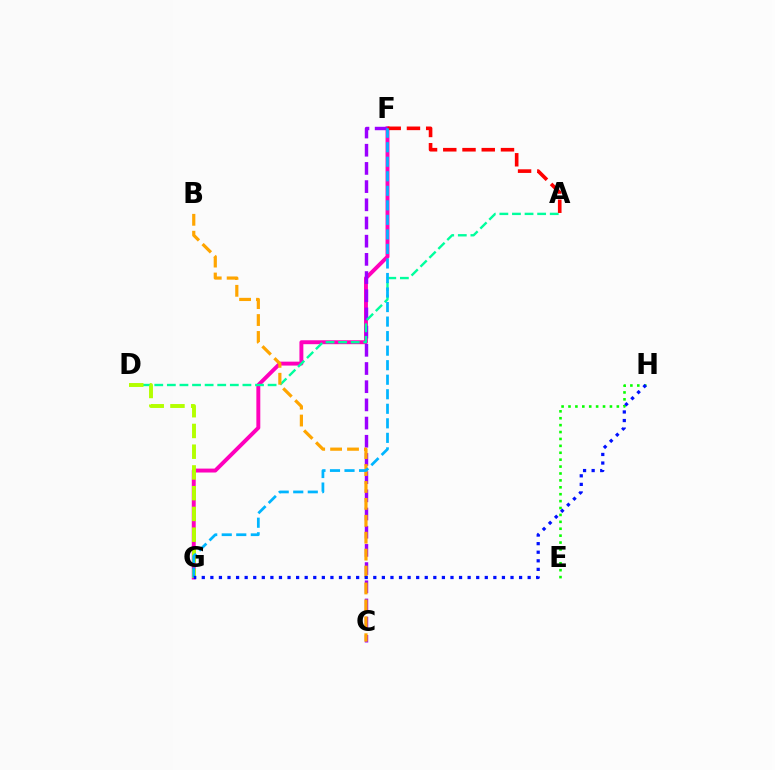{('F', 'G'): [{'color': '#ff00bd', 'line_style': 'solid', 'thickness': 2.82}, {'color': '#00b5ff', 'line_style': 'dashed', 'thickness': 1.97}], ('C', 'F'): [{'color': '#9b00ff', 'line_style': 'dashed', 'thickness': 2.47}], ('A', 'D'): [{'color': '#00ff9d', 'line_style': 'dashed', 'thickness': 1.71}], ('D', 'G'): [{'color': '#b3ff00', 'line_style': 'dashed', 'thickness': 2.82}], ('B', 'C'): [{'color': '#ffa500', 'line_style': 'dashed', 'thickness': 2.3}], ('A', 'F'): [{'color': '#ff0000', 'line_style': 'dashed', 'thickness': 2.61}], ('E', 'H'): [{'color': '#08ff00', 'line_style': 'dotted', 'thickness': 1.88}], ('G', 'H'): [{'color': '#0010ff', 'line_style': 'dotted', 'thickness': 2.33}]}